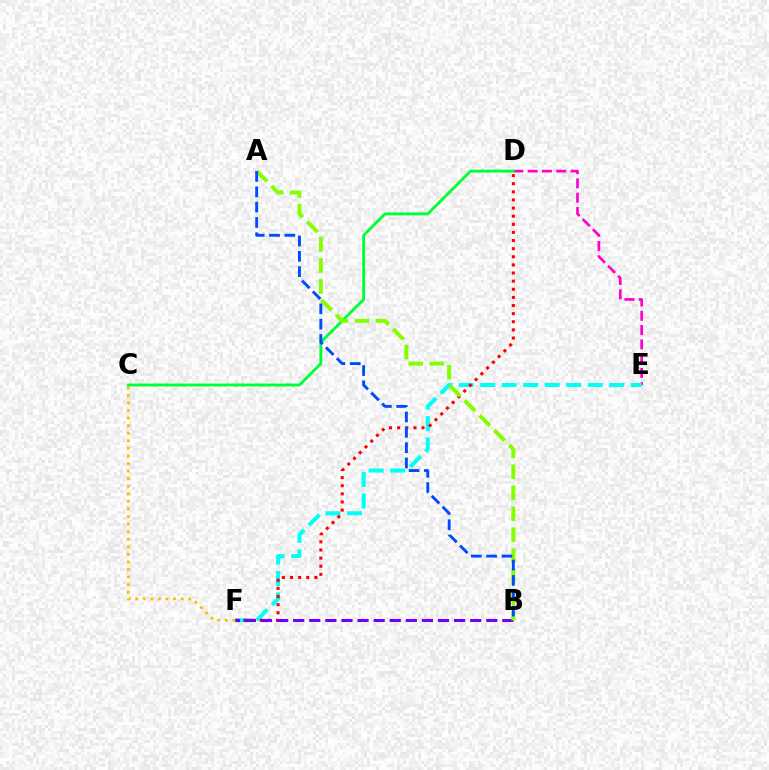{('D', 'E'): [{'color': '#ff00cf', 'line_style': 'dashed', 'thickness': 1.94}], ('E', 'F'): [{'color': '#00fff6', 'line_style': 'dashed', 'thickness': 2.92}], ('D', 'F'): [{'color': '#ff0000', 'line_style': 'dotted', 'thickness': 2.21}], ('B', 'F'): [{'color': '#7200ff', 'line_style': 'dashed', 'thickness': 2.19}], ('C', 'D'): [{'color': '#00ff39', 'line_style': 'solid', 'thickness': 2.07}], ('A', 'B'): [{'color': '#84ff00', 'line_style': 'dashed', 'thickness': 2.85}, {'color': '#004bff', 'line_style': 'dashed', 'thickness': 2.08}], ('C', 'F'): [{'color': '#ffbd00', 'line_style': 'dotted', 'thickness': 2.06}]}